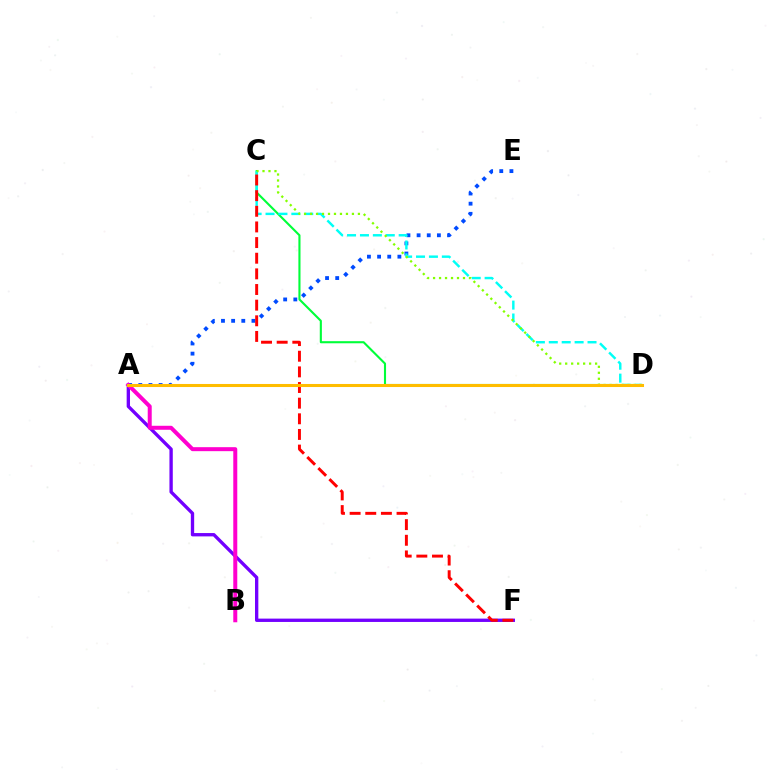{('C', 'D'): [{'color': '#00ff39', 'line_style': 'solid', 'thickness': 1.52}, {'color': '#00fff6', 'line_style': 'dashed', 'thickness': 1.75}, {'color': '#84ff00', 'line_style': 'dotted', 'thickness': 1.63}], ('A', 'F'): [{'color': '#7200ff', 'line_style': 'solid', 'thickness': 2.4}], ('A', 'E'): [{'color': '#004bff', 'line_style': 'dotted', 'thickness': 2.76}], ('A', 'B'): [{'color': '#ff00cf', 'line_style': 'solid', 'thickness': 2.87}], ('C', 'F'): [{'color': '#ff0000', 'line_style': 'dashed', 'thickness': 2.13}], ('A', 'D'): [{'color': '#ffbd00', 'line_style': 'solid', 'thickness': 2.2}]}